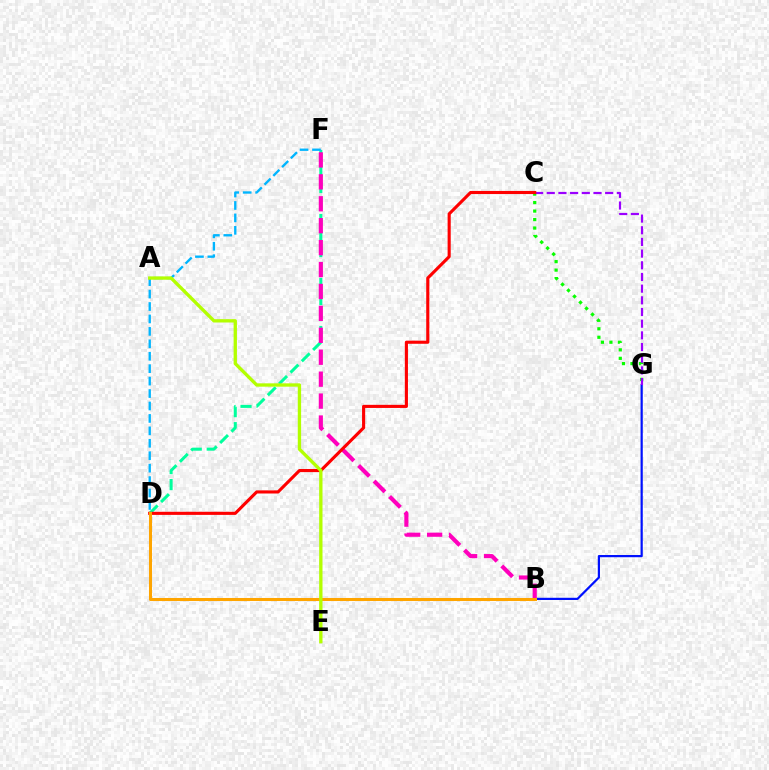{('D', 'F'): [{'color': '#00ff9d', 'line_style': 'dashed', 'thickness': 2.17}, {'color': '#00b5ff', 'line_style': 'dashed', 'thickness': 1.69}], ('B', 'G'): [{'color': '#0010ff', 'line_style': 'solid', 'thickness': 1.59}], ('B', 'F'): [{'color': '#ff00bd', 'line_style': 'dashed', 'thickness': 2.98}], ('C', 'G'): [{'color': '#08ff00', 'line_style': 'dotted', 'thickness': 2.31}, {'color': '#9b00ff', 'line_style': 'dashed', 'thickness': 1.59}], ('C', 'D'): [{'color': '#ff0000', 'line_style': 'solid', 'thickness': 2.24}], ('B', 'D'): [{'color': '#ffa500', 'line_style': 'solid', 'thickness': 2.19}], ('A', 'E'): [{'color': '#b3ff00', 'line_style': 'solid', 'thickness': 2.4}]}